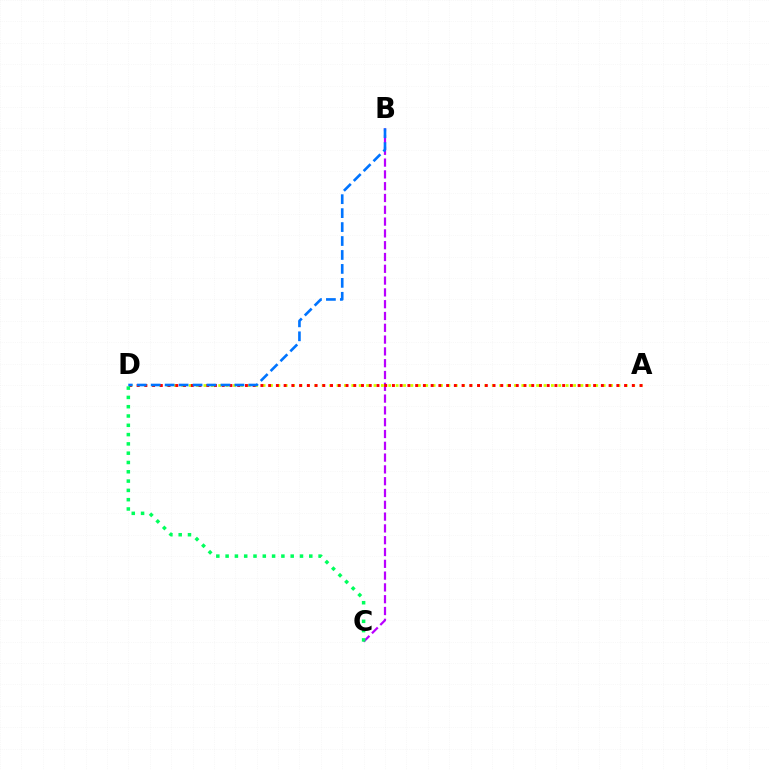{('B', 'C'): [{'color': '#b900ff', 'line_style': 'dashed', 'thickness': 1.6}], ('A', 'D'): [{'color': '#d1ff00', 'line_style': 'dotted', 'thickness': 2.01}, {'color': '#ff0000', 'line_style': 'dotted', 'thickness': 2.1}], ('B', 'D'): [{'color': '#0074ff', 'line_style': 'dashed', 'thickness': 1.89}], ('C', 'D'): [{'color': '#00ff5c', 'line_style': 'dotted', 'thickness': 2.53}]}